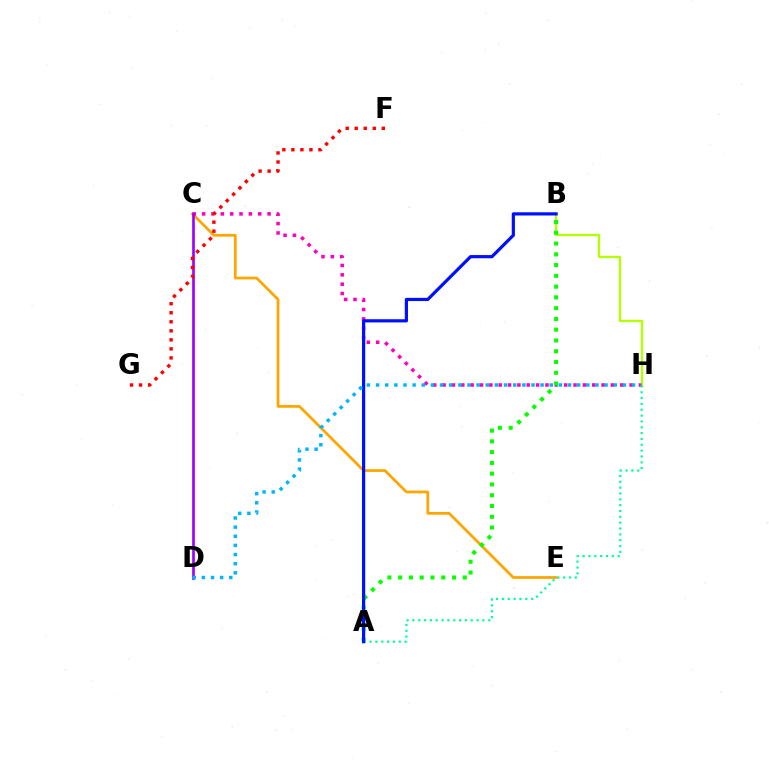{('C', 'E'): [{'color': '#ffa500', 'line_style': 'solid', 'thickness': 1.97}], ('C', 'H'): [{'color': '#ff00bd', 'line_style': 'dotted', 'thickness': 2.54}], ('B', 'H'): [{'color': '#b3ff00', 'line_style': 'solid', 'thickness': 1.66}], ('A', 'H'): [{'color': '#00ff9d', 'line_style': 'dotted', 'thickness': 1.59}], ('C', 'D'): [{'color': '#9b00ff', 'line_style': 'solid', 'thickness': 1.92}], ('F', 'G'): [{'color': '#ff0000', 'line_style': 'dotted', 'thickness': 2.45}], ('A', 'B'): [{'color': '#08ff00', 'line_style': 'dotted', 'thickness': 2.93}, {'color': '#0010ff', 'line_style': 'solid', 'thickness': 2.3}], ('D', 'H'): [{'color': '#00b5ff', 'line_style': 'dotted', 'thickness': 2.48}]}